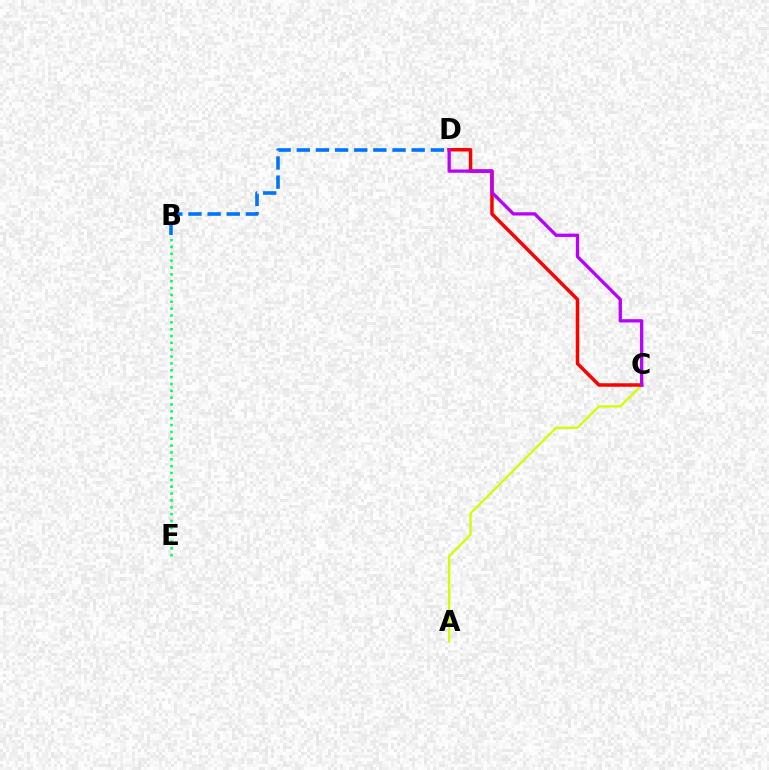{('A', 'C'): [{'color': '#d1ff00', 'line_style': 'solid', 'thickness': 1.64}], ('C', 'D'): [{'color': '#ff0000', 'line_style': 'solid', 'thickness': 2.52}, {'color': '#b900ff', 'line_style': 'solid', 'thickness': 2.37}], ('B', 'E'): [{'color': '#00ff5c', 'line_style': 'dotted', 'thickness': 1.86}], ('B', 'D'): [{'color': '#0074ff', 'line_style': 'dashed', 'thickness': 2.6}]}